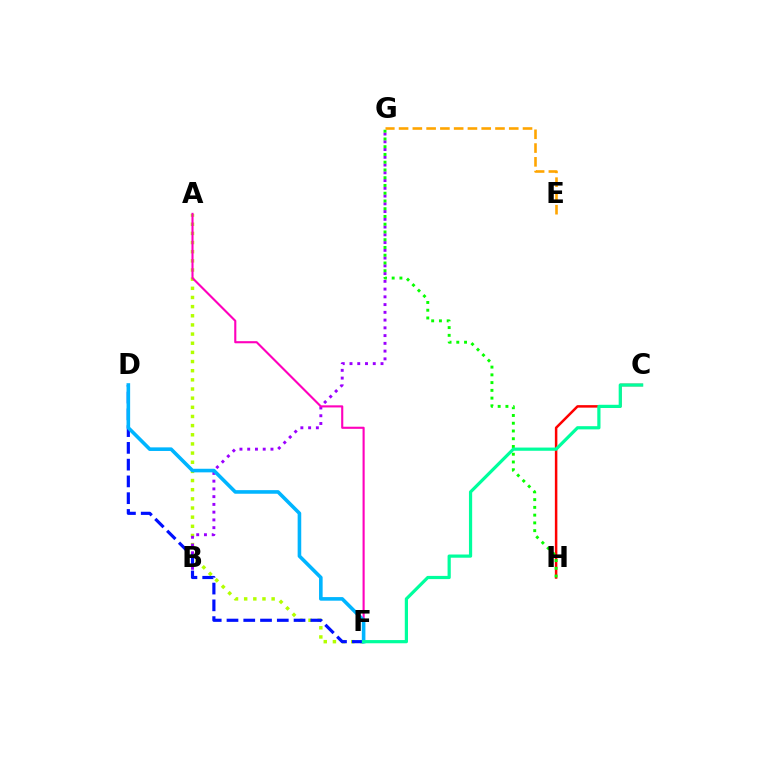{('A', 'F'): [{'color': '#b3ff00', 'line_style': 'dotted', 'thickness': 2.49}, {'color': '#ff00bd', 'line_style': 'solid', 'thickness': 1.53}], ('B', 'G'): [{'color': '#9b00ff', 'line_style': 'dotted', 'thickness': 2.11}], ('C', 'H'): [{'color': '#ff0000', 'line_style': 'solid', 'thickness': 1.8}], ('D', 'F'): [{'color': '#0010ff', 'line_style': 'dashed', 'thickness': 2.28}, {'color': '#00b5ff', 'line_style': 'solid', 'thickness': 2.59}], ('G', 'H'): [{'color': '#08ff00', 'line_style': 'dotted', 'thickness': 2.11}], ('E', 'G'): [{'color': '#ffa500', 'line_style': 'dashed', 'thickness': 1.87}], ('C', 'F'): [{'color': '#00ff9d', 'line_style': 'solid', 'thickness': 2.31}]}